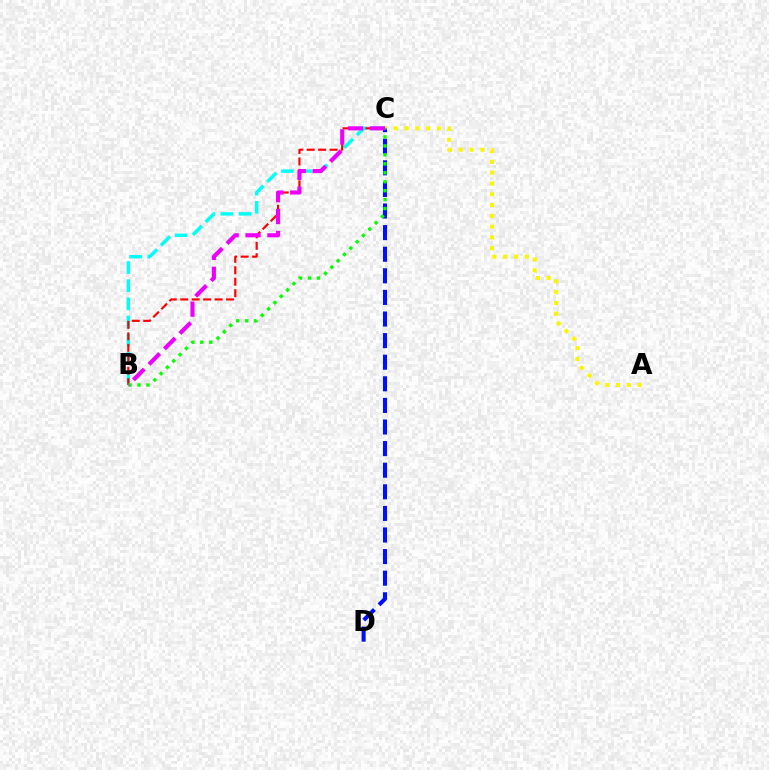{('B', 'C'): [{'color': '#00fff6', 'line_style': 'dashed', 'thickness': 2.47}, {'color': '#ff0000', 'line_style': 'dashed', 'thickness': 1.56}, {'color': '#08ff00', 'line_style': 'dotted', 'thickness': 2.43}, {'color': '#ee00ff', 'line_style': 'dashed', 'thickness': 2.97}], ('A', 'C'): [{'color': '#fcf500', 'line_style': 'dotted', 'thickness': 2.94}], ('C', 'D'): [{'color': '#0010ff', 'line_style': 'dashed', 'thickness': 2.93}]}